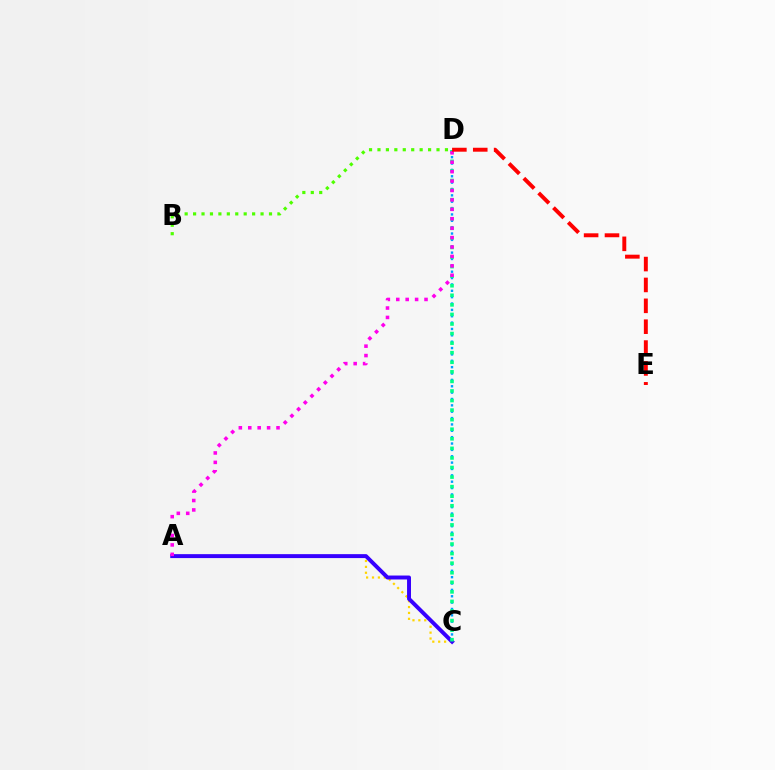{('C', 'D'): [{'color': '#009eff', 'line_style': 'dotted', 'thickness': 1.73}, {'color': '#00ff86', 'line_style': 'dotted', 'thickness': 2.6}], ('A', 'C'): [{'color': '#ffd500', 'line_style': 'dotted', 'thickness': 1.6}, {'color': '#3700ff', 'line_style': 'solid', 'thickness': 2.84}], ('A', 'D'): [{'color': '#ff00ed', 'line_style': 'dotted', 'thickness': 2.56}], ('D', 'E'): [{'color': '#ff0000', 'line_style': 'dashed', 'thickness': 2.84}], ('B', 'D'): [{'color': '#4fff00', 'line_style': 'dotted', 'thickness': 2.29}]}